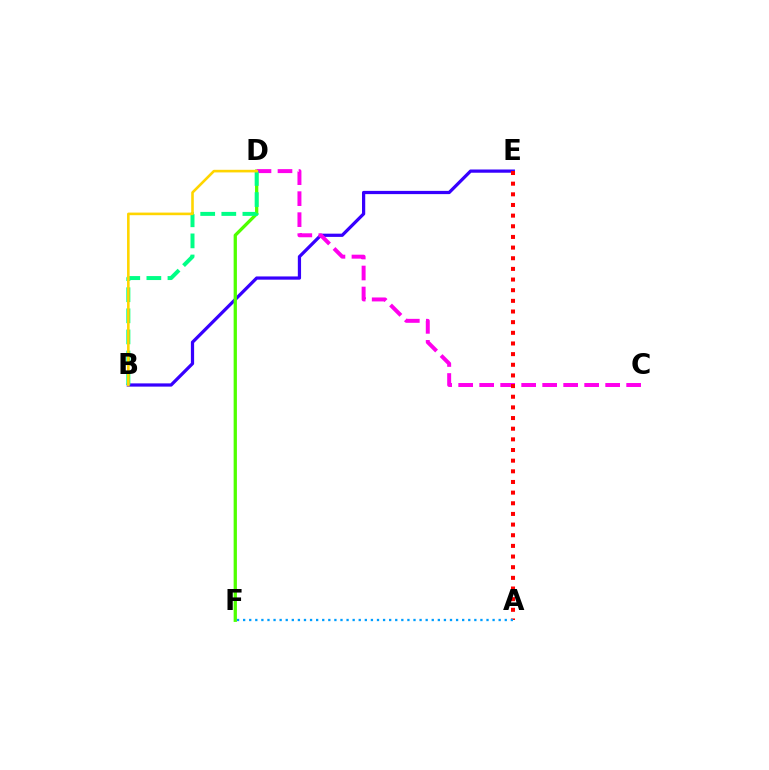{('B', 'E'): [{'color': '#3700ff', 'line_style': 'solid', 'thickness': 2.33}], ('D', 'F'): [{'color': '#4fff00', 'line_style': 'solid', 'thickness': 2.36}], ('C', 'D'): [{'color': '#ff00ed', 'line_style': 'dashed', 'thickness': 2.85}], ('B', 'D'): [{'color': '#00ff86', 'line_style': 'dashed', 'thickness': 2.87}, {'color': '#ffd500', 'line_style': 'solid', 'thickness': 1.87}], ('A', 'E'): [{'color': '#ff0000', 'line_style': 'dotted', 'thickness': 2.89}], ('A', 'F'): [{'color': '#009eff', 'line_style': 'dotted', 'thickness': 1.65}]}